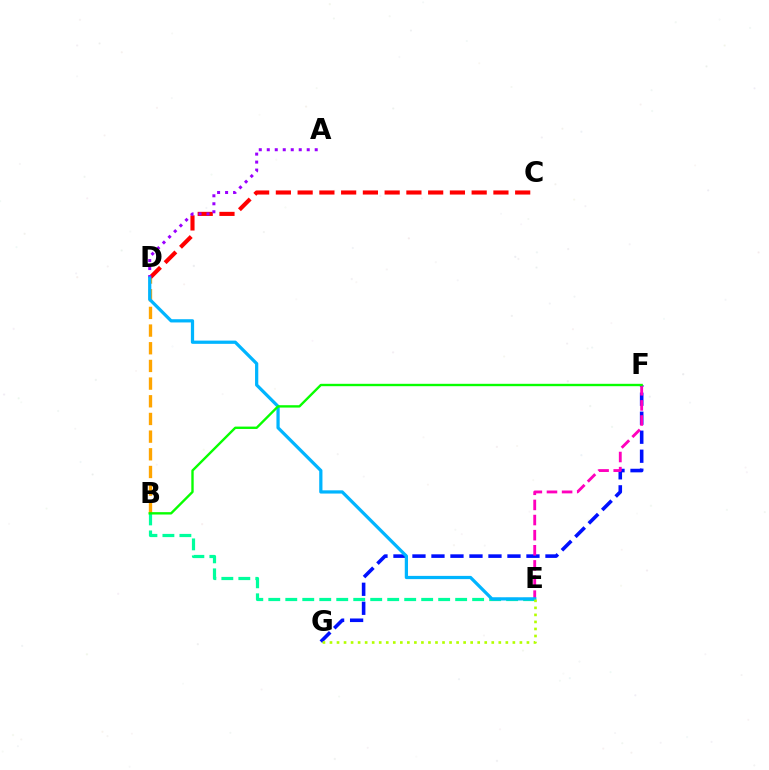{('B', 'E'): [{'color': '#00ff9d', 'line_style': 'dashed', 'thickness': 2.31}], ('C', 'D'): [{'color': '#ff0000', 'line_style': 'dashed', 'thickness': 2.96}], ('F', 'G'): [{'color': '#0010ff', 'line_style': 'dashed', 'thickness': 2.58}], ('B', 'D'): [{'color': '#ffa500', 'line_style': 'dashed', 'thickness': 2.4}], ('A', 'D'): [{'color': '#9b00ff', 'line_style': 'dotted', 'thickness': 2.17}], ('E', 'F'): [{'color': '#ff00bd', 'line_style': 'dashed', 'thickness': 2.05}], ('D', 'E'): [{'color': '#00b5ff', 'line_style': 'solid', 'thickness': 2.33}], ('E', 'G'): [{'color': '#b3ff00', 'line_style': 'dotted', 'thickness': 1.91}], ('B', 'F'): [{'color': '#08ff00', 'line_style': 'solid', 'thickness': 1.71}]}